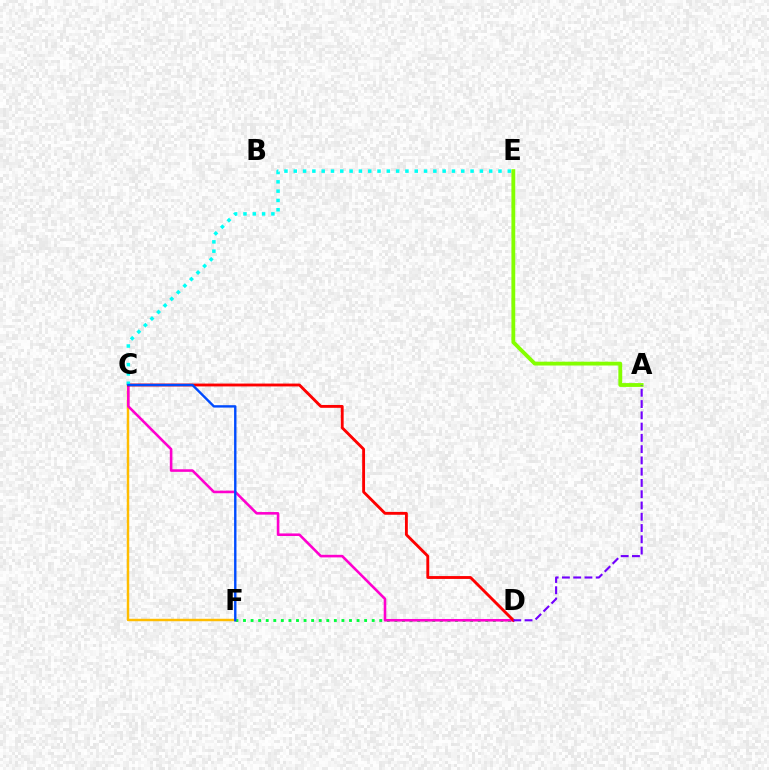{('A', 'E'): [{'color': '#84ff00', 'line_style': 'solid', 'thickness': 2.75}], ('D', 'F'): [{'color': '#00ff39', 'line_style': 'dotted', 'thickness': 2.06}], ('C', 'F'): [{'color': '#ffbd00', 'line_style': 'solid', 'thickness': 1.77}, {'color': '#004bff', 'line_style': 'solid', 'thickness': 1.72}], ('C', 'D'): [{'color': '#ff00cf', 'line_style': 'solid', 'thickness': 1.86}, {'color': '#ff0000', 'line_style': 'solid', 'thickness': 2.06}], ('C', 'E'): [{'color': '#00fff6', 'line_style': 'dotted', 'thickness': 2.53}], ('A', 'D'): [{'color': '#7200ff', 'line_style': 'dashed', 'thickness': 1.53}]}